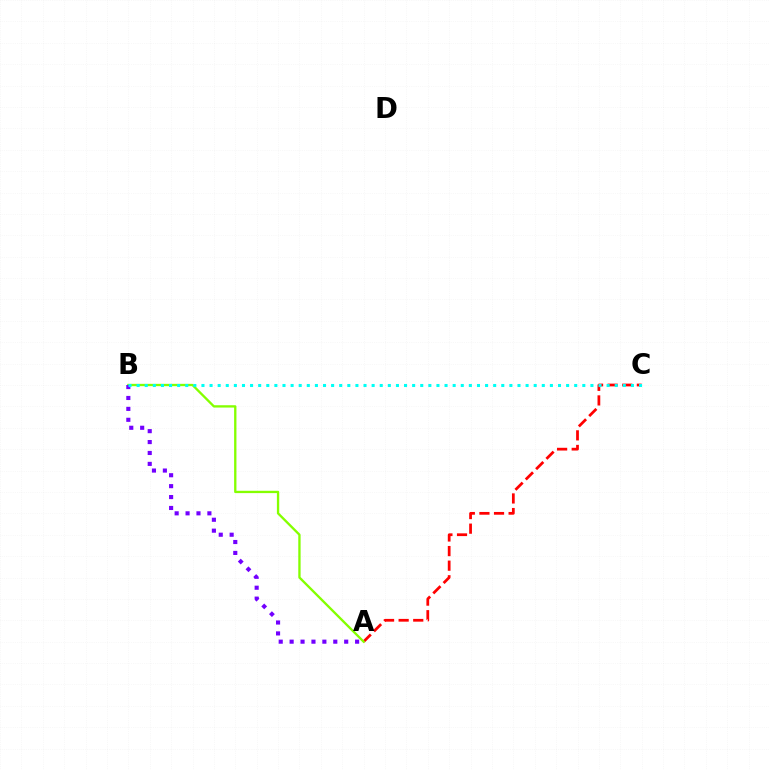{('A', 'C'): [{'color': '#ff0000', 'line_style': 'dashed', 'thickness': 1.98}], ('A', 'B'): [{'color': '#84ff00', 'line_style': 'solid', 'thickness': 1.68}, {'color': '#7200ff', 'line_style': 'dotted', 'thickness': 2.96}], ('B', 'C'): [{'color': '#00fff6', 'line_style': 'dotted', 'thickness': 2.2}]}